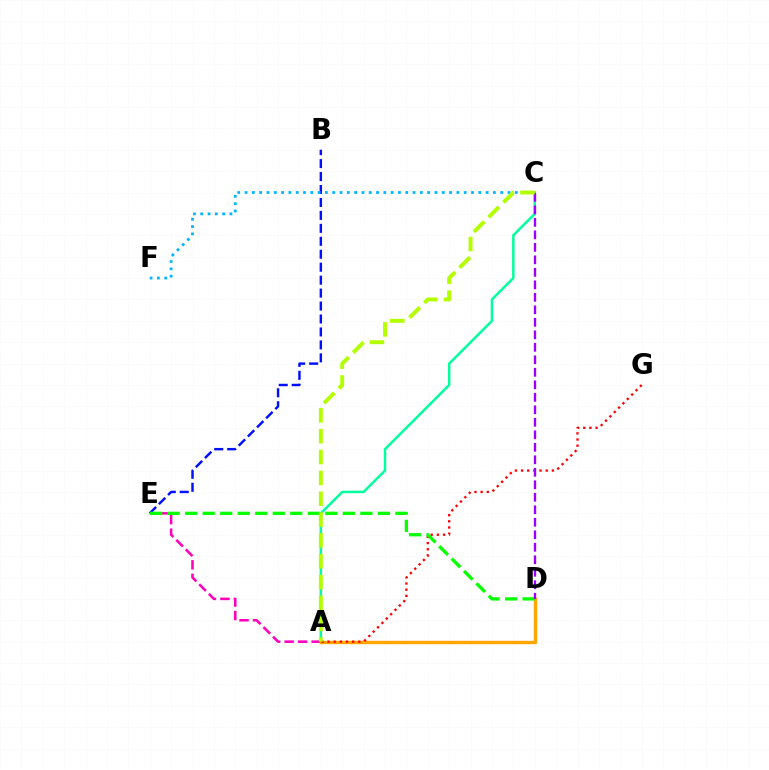{('A', 'C'): [{'color': '#00ff9d', 'line_style': 'solid', 'thickness': 1.79}, {'color': '#b3ff00', 'line_style': 'dashed', 'thickness': 2.83}], ('B', 'E'): [{'color': '#0010ff', 'line_style': 'dashed', 'thickness': 1.76}], ('A', 'E'): [{'color': '#ff00bd', 'line_style': 'dashed', 'thickness': 1.83}], ('A', 'D'): [{'color': '#ffa500', 'line_style': 'solid', 'thickness': 2.43}], ('A', 'G'): [{'color': '#ff0000', 'line_style': 'dotted', 'thickness': 1.67}], ('D', 'E'): [{'color': '#08ff00', 'line_style': 'dashed', 'thickness': 2.38}], ('C', 'D'): [{'color': '#9b00ff', 'line_style': 'dashed', 'thickness': 1.7}], ('C', 'F'): [{'color': '#00b5ff', 'line_style': 'dotted', 'thickness': 1.98}]}